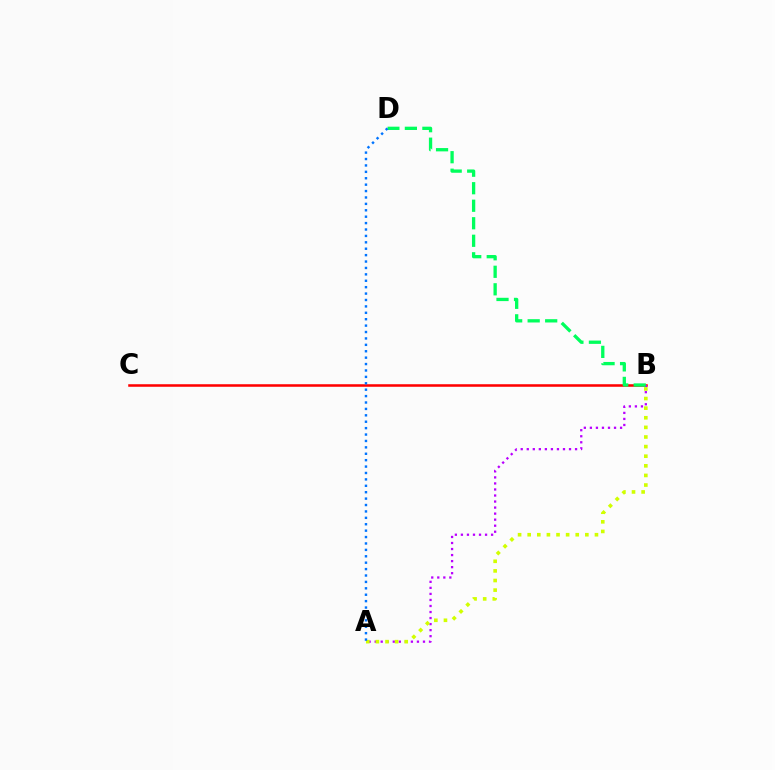{('B', 'C'): [{'color': '#ff0000', 'line_style': 'solid', 'thickness': 1.83}], ('A', 'B'): [{'color': '#b900ff', 'line_style': 'dotted', 'thickness': 1.64}, {'color': '#d1ff00', 'line_style': 'dotted', 'thickness': 2.61}], ('B', 'D'): [{'color': '#00ff5c', 'line_style': 'dashed', 'thickness': 2.38}], ('A', 'D'): [{'color': '#0074ff', 'line_style': 'dotted', 'thickness': 1.74}]}